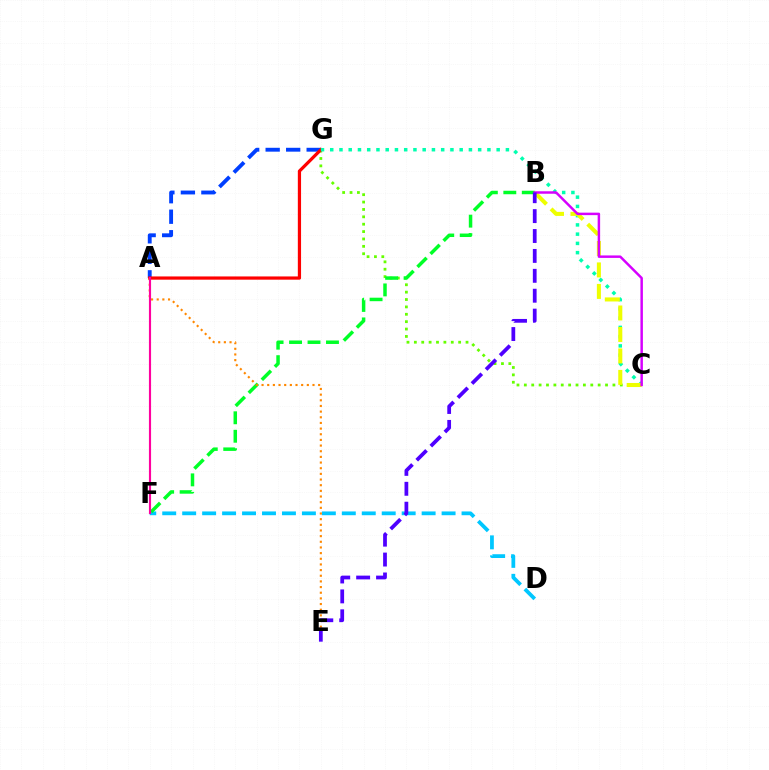{('A', 'G'): [{'color': '#003fff', 'line_style': 'dashed', 'thickness': 2.78}, {'color': '#ff0000', 'line_style': 'solid', 'thickness': 2.33}], ('D', 'F'): [{'color': '#00c7ff', 'line_style': 'dashed', 'thickness': 2.71}], ('C', 'G'): [{'color': '#66ff00', 'line_style': 'dotted', 'thickness': 2.01}, {'color': '#00ffaf', 'line_style': 'dotted', 'thickness': 2.51}], ('B', 'F'): [{'color': '#00ff27', 'line_style': 'dashed', 'thickness': 2.51}], ('B', 'C'): [{'color': '#eeff00', 'line_style': 'dashed', 'thickness': 2.92}, {'color': '#d600ff', 'line_style': 'solid', 'thickness': 1.78}], ('A', 'E'): [{'color': '#ff8800', 'line_style': 'dotted', 'thickness': 1.54}], ('B', 'E'): [{'color': '#4f00ff', 'line_style': 'dashed', 'thickness': 2.7}], ('A', 'F'): [{'color': '#ff00a0', 'line_style': 'solid', 'thickness': 1.54}]}